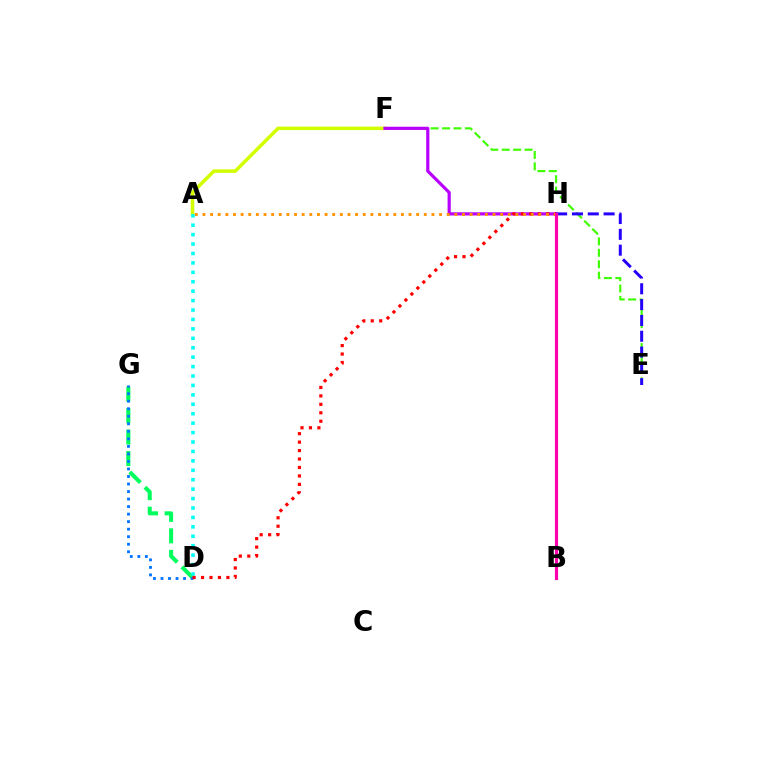{('E', 'F'): [{'color': '#3dff00', 'line_style': 'dashed', 'thickness': 1.55}], ('A', 'F'): [{'color': '#d1ff00', 'line_style': 'solid', 'thickness': 2.54}], ('D', 'G'): [{'color': '#00ff5c', 'line_style': 'dashed', 'thickness': 2.92}, {'color': '#0074ff', 'line_style': 'dotted', 'thickness': 2.04}], ('F', 'H'): [{'color': '#b900ff', 'line_style': 'solid', 'thickness': 2.29}], ('A', 'D'): [{'color': '#00fff6', 'line_style': 'dotted', 'thickness': 2.56}], ('E', 'H'): [{'color': '#2500ff', 'line_style': 'dashed', 'thickness': 2.15}], ('D', 'H'): [{'color': '#ff0000', 'line_style': 'dotted', 'thickness': 2.3}], ('A', 'H'): [{'color': '#ff9400', 'line_style': 'dotted', 'thickness': 2.07}], ('B', 'H'): [{'color': '#ff00ac', 'line_style': 'solid', 'thickness': 2.27}]}